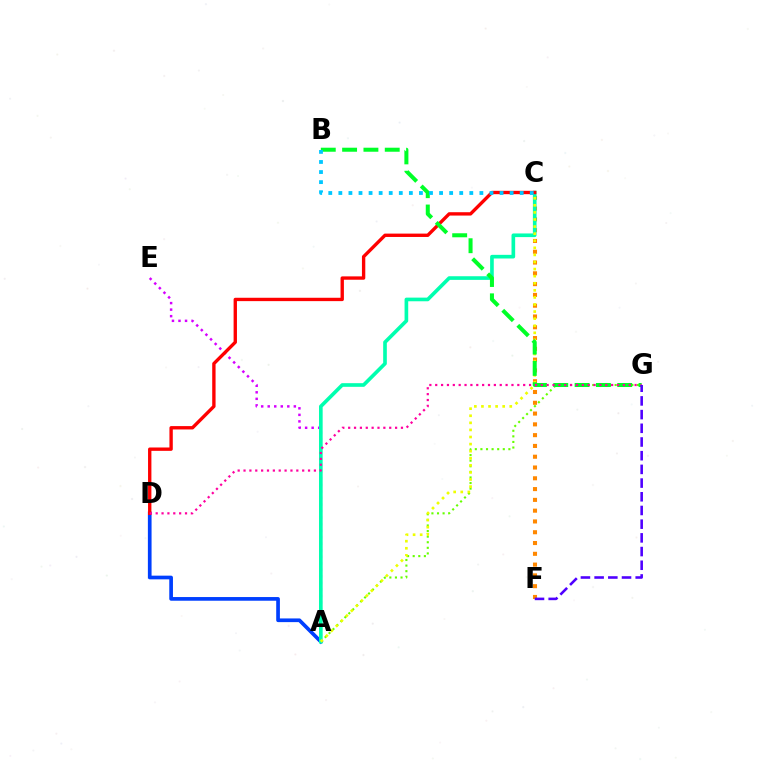{('C', 'F'): [{'color': '#ff8800', 'line_style': 'dotted', 'thickness': 2.93}], ('A', 'E'): [{'color': '#d600ff', 'line_style': 'dotted', 'thickness': 1.77}], ('A', 'D'): [{'color': '#003fff', 'line_style': 'solid', 'thickness': 2.65}], ('A', 'G'): [{'color': '#66ff00', 'line_style': 'dotted', 'thickness': 1.52}], ('A', 'C'): [{'color': '#00ffaf', 'line_style': 'solid', 'thickness': 2.63}, {'color': '#eeff00', 'line_style': 'dotted', 'thickness': 1.92}], ('C', 'D'): [{'color': '#ff0000', 'line_style': 'solid', 'thickness': 2.42}], ('B', 'G'): [{'color': '#00ff27', 'line_style': 'dashed', 'thickness': 2.9}], ('D', 'G'): [{'color': '#ff00a0', 'line_style': 'dotted', 'thickness': 1.59}], ('F', 'G'): [{'color': '#4f00ff', 'line_style': 'dashed', 'thickness': 1.86}], ('B', 'C'): [{'color': '#00c7ff', 'line_style': 'dotted', 'thickness': 2.74}]}